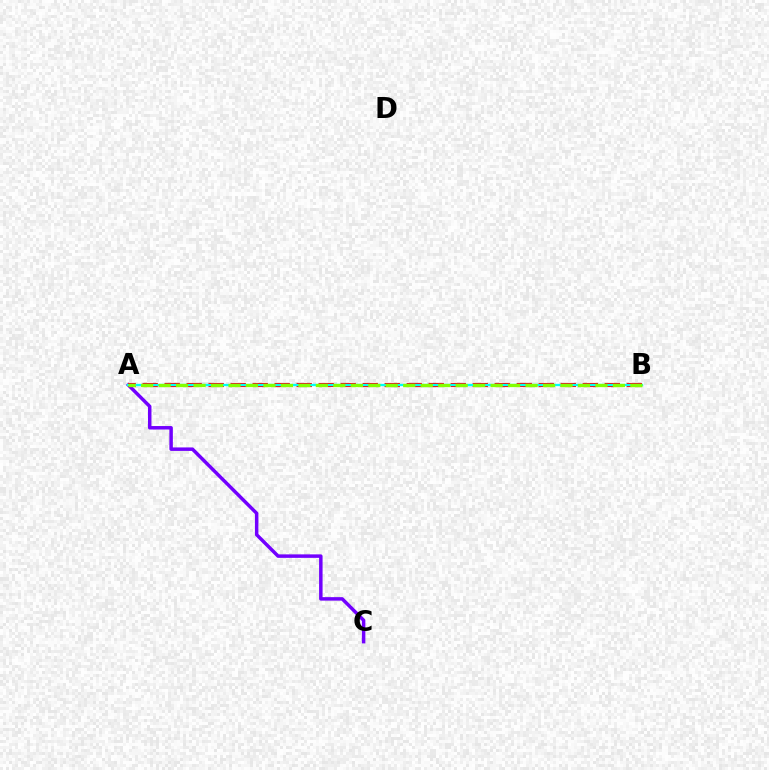{('A', 'C'): [{'color': '#7200ff', 'line_style': 'solid', 'thickness': 2.5}], ('A', 'B'): [{'color': '#ff0000', 'line_style': 'dashed', 'thickness': 2.99}, {'color': '#00fff6', 'line_style': 'solid', 'thickness': 1.66}, {'color': '#84ff00', 'line_style': 'dashed', 'thickness': 2.37}]}